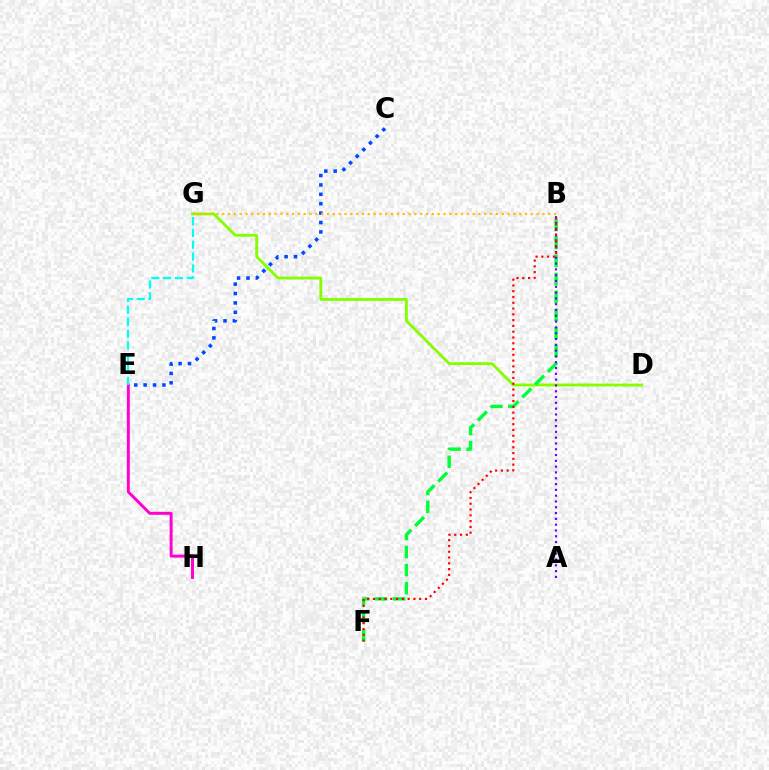{('D', 'G'): [{'color': '#84ff00', 'line_style': 'solid', 'thickness': 2.04}], ('C', 'E'): [{'color': '#004bff', 'line_style': 'dotted', 'thickness': 2.55}], ('B', 'F'): [{'color': '#00ff39', 'line_style': 'dashed', 'thickness': 2.45}, {'color': '#ff0000', 'line_style': 'dotted', 'thickness': 1.57}], ('A', 'B'): [{'color': '#7200ff', 'line_style': 'dotted', 'thickness': 1.58}], ('E', 'H'): [{'color': '#ff00cf', 'line_style': 'solid', 'thickness': 2.13}], ('B', 'G'): [{'color': '#ffbd00', 'line_style': 'dotted', 'thickness': 1.58}], ('E', 'G'): [{'color': '#00fff6', 'line_style': 'dashed', 'thickness': 1.61}]}